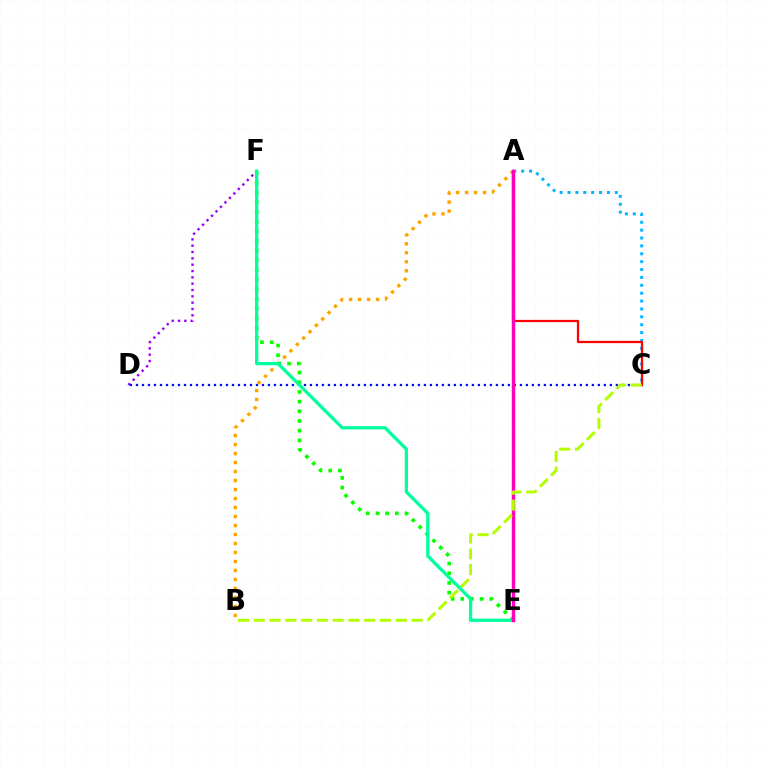{('A', 'C'): [{'color': '#00b5ff', 'line_style': 'dotted', 'thickness': 2.14}, {'color': '#ff0000', 'line_style': 'solid', 'thickness': 1.63}], ('A', 'B'): [{'color': '#ffa500', 'line_style': 'dotted', 'thickness': 2.44}], ('D', 'F'): [{'color': '#9b00ff', 'line_style': 'dotted', 'thickness': 1.72}], ('C', 'D'): [{'color': '#0010ff', 'line_style': 'dotted', 'thickness': 1.63}], ('E', 'F'): [{'color': '#08ff00', 'line_style': 'dotted', 'thickness': 2.63}, {'color': '#00ff9d', 'line_style': 'solid', 'thickness': 2.36}], ('A', 'E'): [{'color': '#ff00bd', 'line_style': 'solid', 'thickness': 2.48}], ('B', 'C'): [{'color': '#b3ff00', 'line_style': 'dashed', 'thickness': 2.15}]}